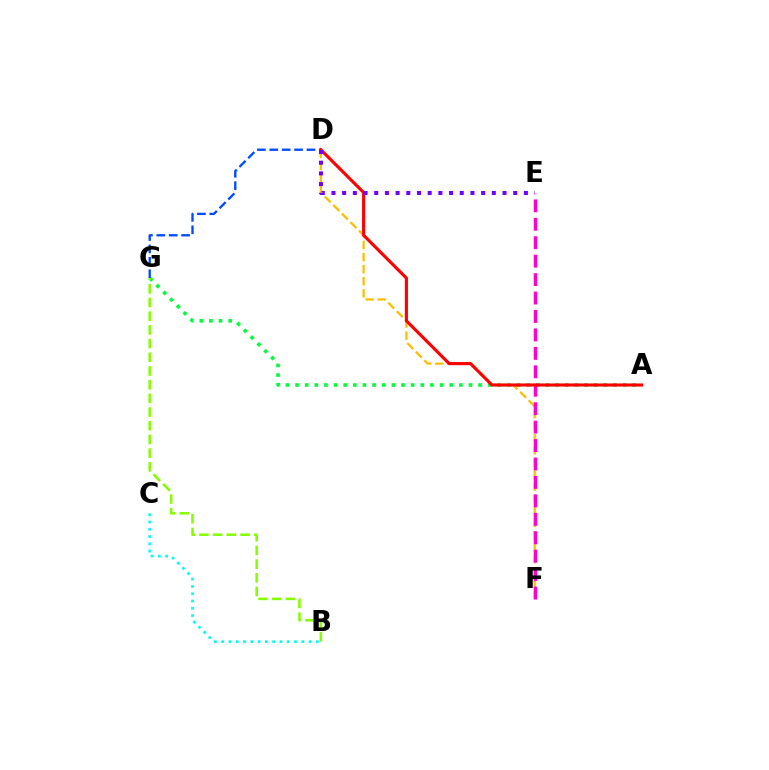{('A', 'G'): [{'color': '#00ff39', 'line_style': 'dotted', 'thickness': 2.62}], ('B', 'G'): [{'color': '#84ff00', 'line_style': 'dashed', 'thickness': 1.86}], ('D', 'G'): [{'color': '#004bff', 'line_style': 'dashed', 'thickness': 1.68}], ('B', 'C'): [{'color': '#00fff6', 'line_style': 'dotted', 'thickness': 1.98}], ('D', 'F'): [{'color': '#ffbd00', 'line_style': 'dashed', 'thickness': 1.64}], ('E', 'F'): [{'color': '#ff00cf', 'line_style': 'dashed', 'thickness': 2.51}], ('A', 'D'): [{'color': '#ff0000', 'line_style': 'solid', 'thickness': 2.25}], ('D', 'E'): [{'color': '#7200ff', 'line_style': 'dotted', 'thickness': 2.9}]}